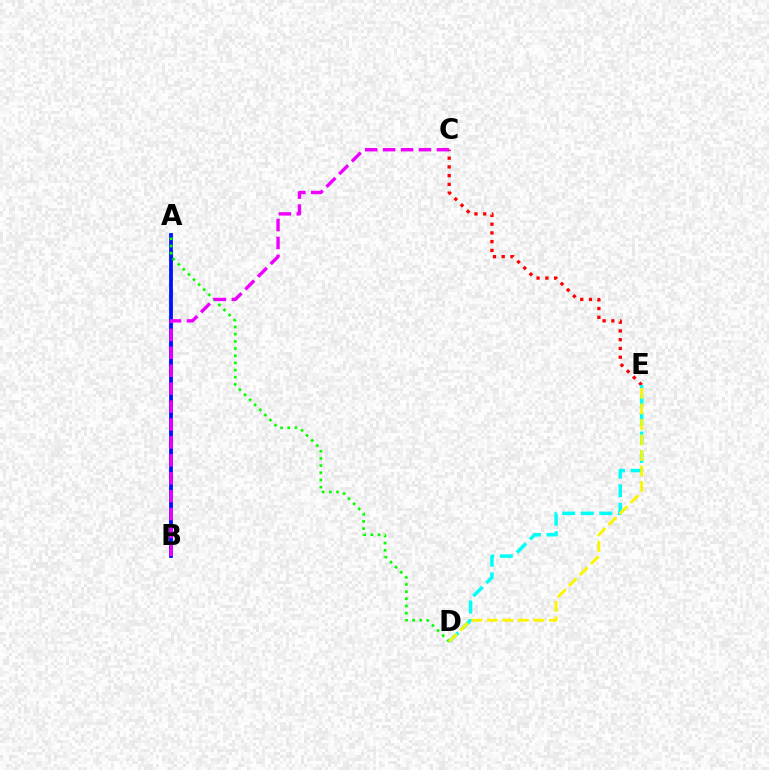{('A', 'B'): [{'color': '#0010ff', 'line_style': 'solid', 'thickness': 2.74}], ('A', 'D'): [{'color': '#08ff00', 'line_style': 'dotted', 'thickness': 1.95}], ('C', 'E'): [{'color': '#ff0000', 'line_style': 'dotted', 'thickness': 2.38}], ('B', 'C'): [{'color': '#ee00ff', 'line_style': 'dashed', 'thickness': 2.43}], ('D', 'E'): [{'color': '#00fff6', 'line_style': 'dashed', 'thickness': 2.52}, {'color': '#fcf500', 'line_style': 'dashed', 'thickness': 2.11}]}